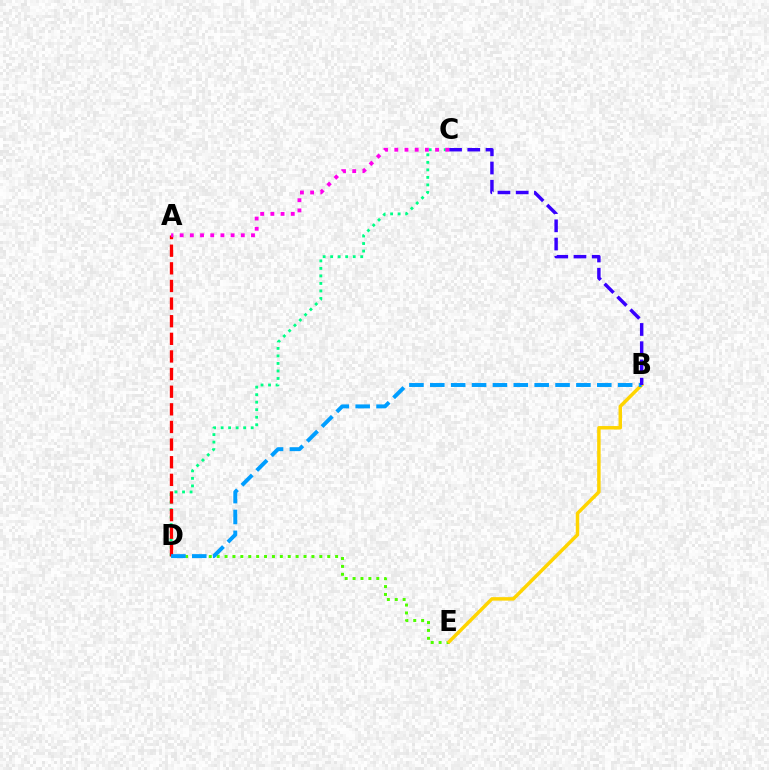{('D', 'E'): [{'color': '#4fff00', 'line_style': 'dotted', 'thickness': 2.15}], ('C', 'D'): [{'color': '#00ff86', 'line_style': 'dotted', 'thickness': 2.04}], ('A', 'D'): [{'color': '#ff0000', 'line_style': 'dashed', 'thickness': 2.39}], ('B', 'E'): [{'color': '#ffd500', 'line_style': 'solid', 'thickness': 2.5}], ('B', 'D'): [{'color': '#009eff', 'line_style': 'dashed', 'thickness': 2.84}], ('B', 'C'): [{'color': '#3700ff', 'line_style': 'dashed', 'thickness': 2.48}], ('A', 'C'): [{'color': '#ff00ed', 'line_style': 'dotted', 'thickness': 2.77}]}